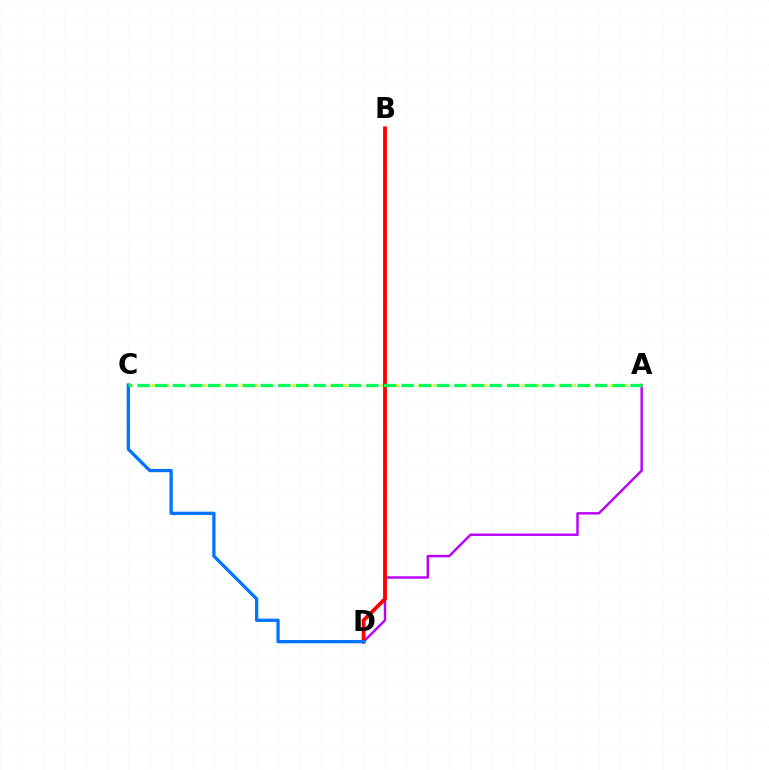{('A', 'D'): [{'color': '#b900ff', 'line_style': 'solid', 'thickness': 1.75}], ('A', 'C'): [{'color': '#d1ff00', 'line_style': 'dotted', 'thickness': 2.01}, {'color': '#00ff5c', 'line_style': 'dashed', 'thickness': 2.39}], ('B', 'D'): [{'color': '#ff0000', 'line_style': 'solid', 'thickness': 2.75}], ('C', 'D'): [{'color': '#0074ff', 'line_style': 'solid', 'thickness': 2.36}]}